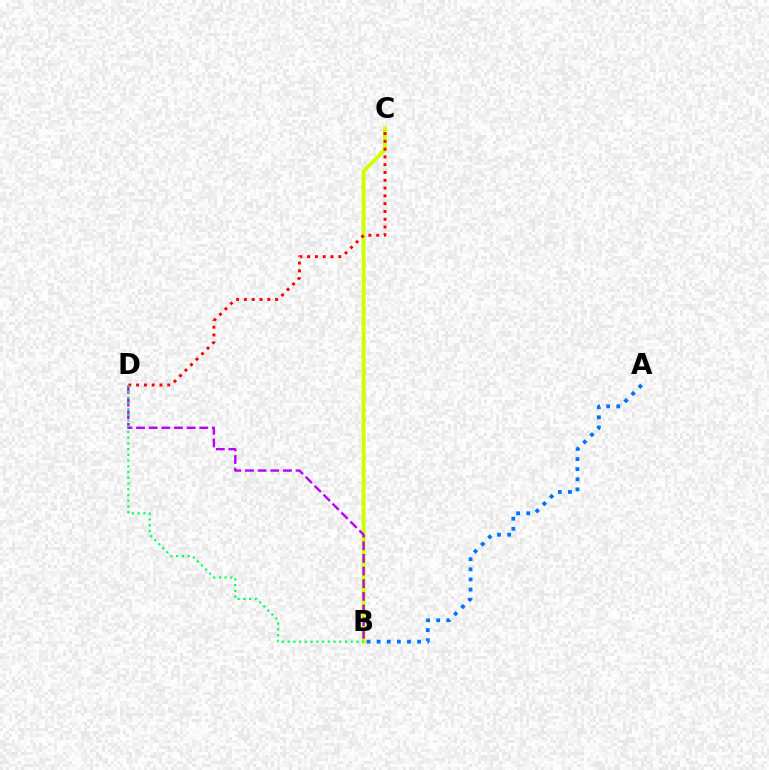{('B', 'C'): [{'color': '#d1ff00', 'line_style': 'solid', 'thickness': 2.82}], ('B', 'D'): [{'color': '#b900ff', 'line_style': 'dashed', 'thickness': 1.72}, {'color': '#00ff5c', 'line_style': 'dotted', 'thickness': 1.56}], ('C', 'D'): [{'color': '#ff0000', 'line_style': 'dotted', 'thickness': 2.12}], ('A', 'B'): [{'color': '#0074ff', 'line_style': 'dotted', 'thickness': 2.75}]}